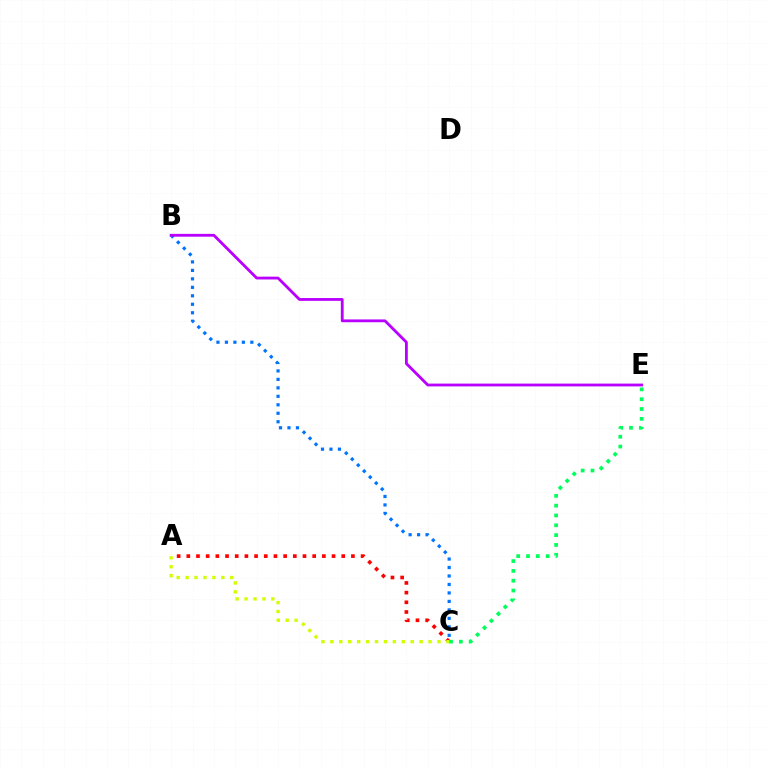{('A', 'C'): [{'color': '#ff0000', 'line_style': 'dotted', 'thickness': 2.63}, {'color': '#d1ff00', 'line_style': 'dotted', 'thickness': 2.43}], ('C', 'E'): [{'color': '#00ff5c', 'line_style': 'dotted', 'thickness': 2.67}], ('B', 'C'): [{'color': '#0074ff', 'line_style': 'dotted', 'thickness': 2.3}], ('B', 'E'): [{'color': '#b900ff', 'line_style': 'solid', 'thickness': 2.03}]}